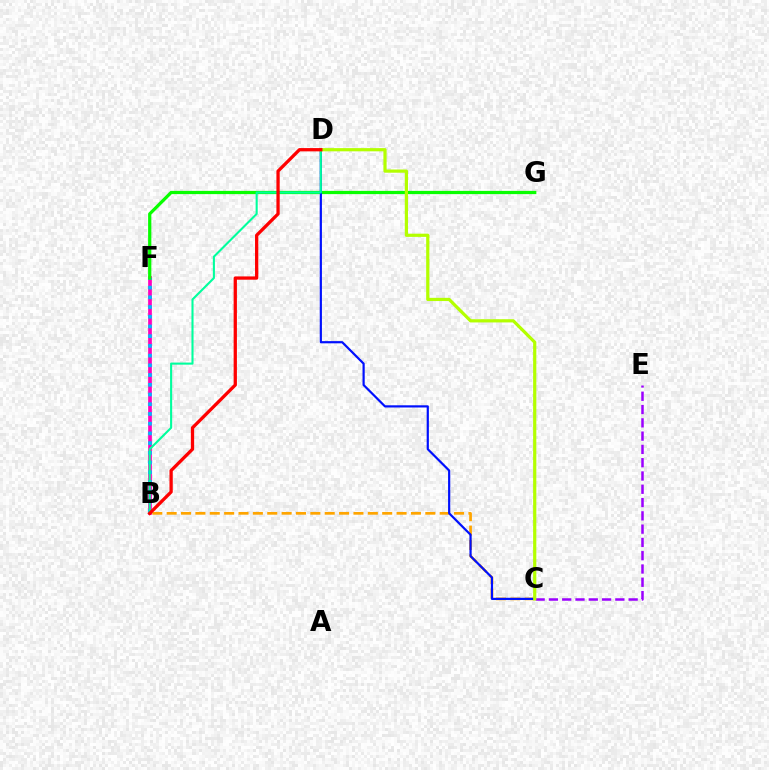{('C', 'E'): [{'color': '#9b00ff', 'line_style': 'dashed', 'thickness': 1.81}], ('B', 'F'): [{'color': '#ff00bd', 'line_style': 'solid', 'thickness': 2.67}, {'color': '#00b5ff', 'line_style': 'dotted', 'thickness': 2.64}], ('B', 'C'): [{'color': '#ffa500', 'line_style': 'dashed', 'thickness': 1.95}], ('F', 'G'): [{'color': '#08ff00', 'line_style': 'solid', 'thickness': 2.33}], ('C', 'D'): [{'color': '#0010ff', 'line_style': 'solid', 'thickness': 1.58}, {'color': '#b3ff00', 'line_style': 'solid', 'thickness': 2.31}], ('B', 'D'): [{'color': '#00ff9d', 'line_style': 'solid', 'thickness': 1.5}, {'color': '#ff0000', 'line_style': 'solid', 'thickness': 2.36}]}